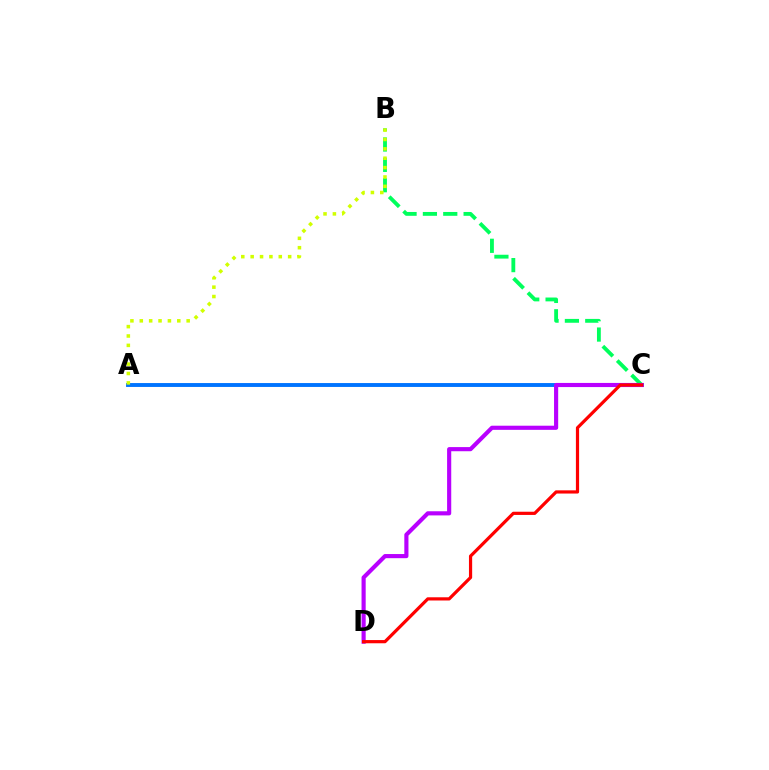{('B', 'C'): [{'color': '#00ff5c', 'line_style': 'dashed', 'thickness': 2.76}], ('A', 'C'): [{'color': '#0074ff', 'line_style': 'solid', 'thickness': 2.8}], ('A', 'B'): [{'color': '#d1ff00', 'line_style': 'dotted', 'thickness': 2.55}], ('C', 'D'): [{'color': '#b900ff', 'line_style': 'solid', 'thickness': 2.98}, {'color': '#ff0000', 'line_style': 'solid', 'thickness': 2.31}]}